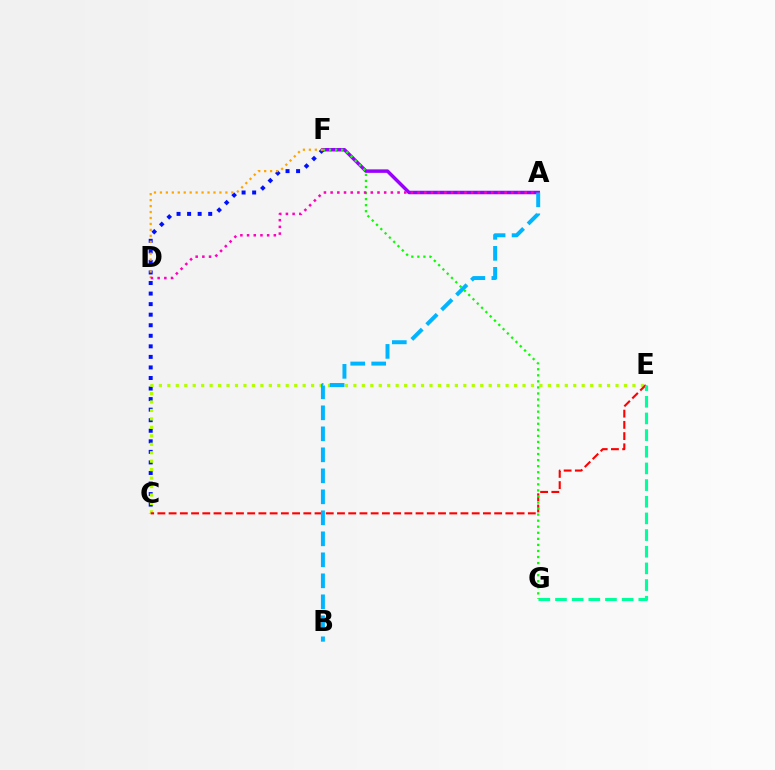{('C', 'F'): [{'color': '#0010ff', 'line_style': 'dotted', 'thickness': 2.87}], ('C', 'E'): [{'color': '#b3ff00', 'line_style': 'dotted', 'thickness': 2.3}, {'color': '#ff0000', 'line_style': 'dashed', 'thickness': 1.52}], ('A', 'F'): [{'color': '#9b00ff', 'line_style': 'solid', 'thickness': 2.51}], ('E', 'G'): [{'color': '#00ff9d', 'line_style': 'dashed', 'thickness': 2.26}], ('A', 'B'): [{'color': '#00b5ff', 'line_style': 'dashed', 'thickness': 2.85}], ('D', 'F'): [{'color': '#ffa500', 'line_style': 'dotted', 'thickness': 1.62}], ('F', 'G'): [{'color': '#08ff00', 'line_style': 'dotted', 'thickness': 1.65}], ('A', 'D'): [{'color': '#ff00bd', 'line_style': 'dotted', 'thickness': 1.82}]}